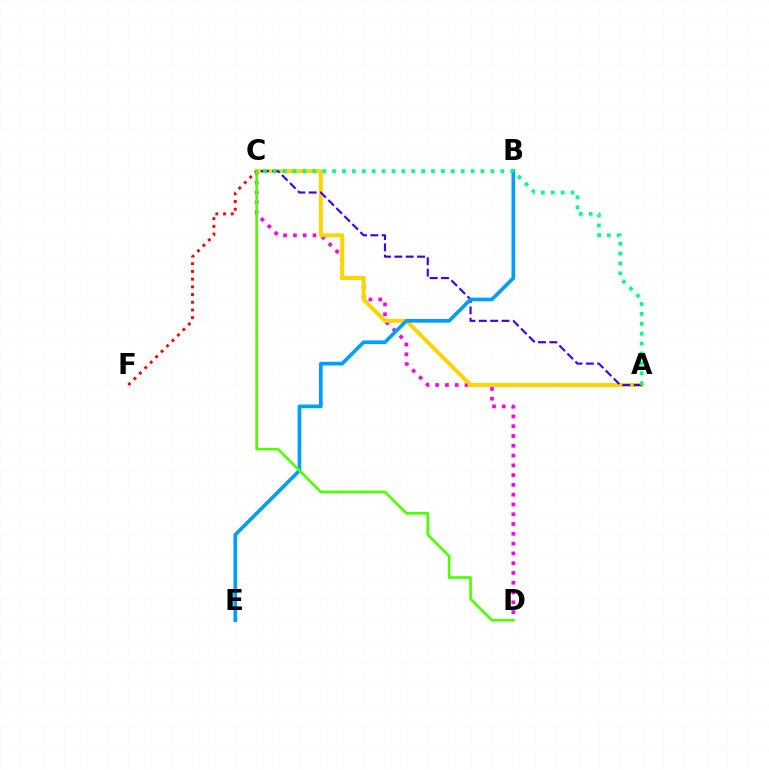{('C', 'D'): [{'color': '#ff00ed', 'line_style': 'dotted', 'thickness': 2.66}, {'color': '#4fff00', 'line_style': 'solid', 'thickness': 1.91}], ('A', 'C'): [{'color': '#ffd500', 'line_style': 'solid', 'thickness': 2.86}, {'color': '#3700ff', 'line_style': 'dashed', 'thickness': 1.54}, {'color': '#00ff86', 'line_style': 'dotted', 'thickness': 2.69}], ('B', 'E'): [{'color': '#009eff', 'line_style': 'solid', 'thickness': 2.64}], ('C', 'F'): [{'color': '#ff0000', 'line_style': 'dotted', 'thickness': 2.09}]}